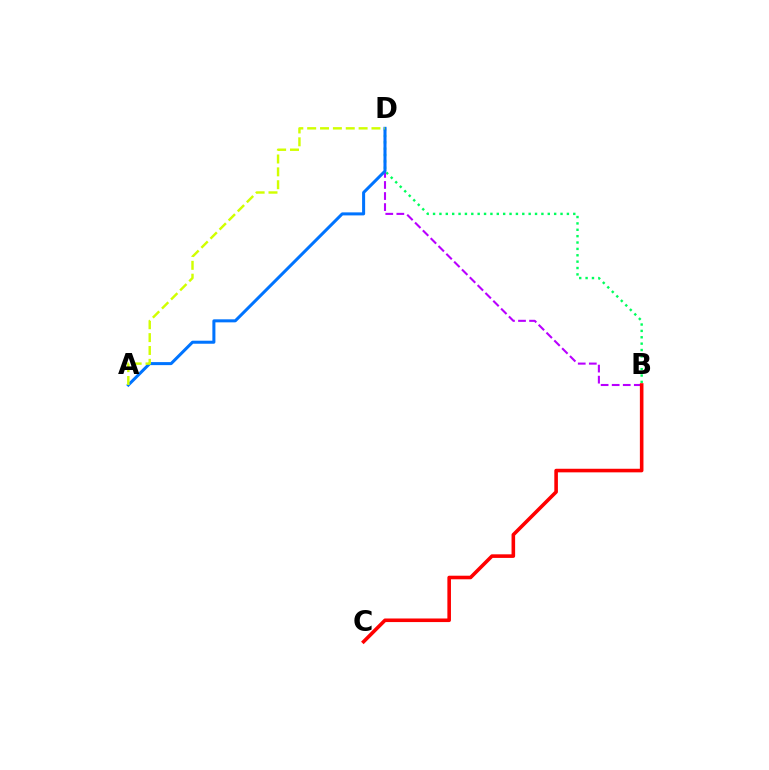{('B', 'D'): [{'color': '#00ff5c', 'line_style': 'dotted', 'thickness': 1.73}, {'color': '#b900ff', 'line_style': 'dashed', 'thickness': 1.5}], ('B', 'C'): [{'color': '#ff0000', 'line_style': 'solid', 'thickness': 2.58}], ('A', 'D'): [{'color': '#0074ff', 'line_style': 'solid', 'thickness': 2.18}, {'color': '#d1ff00', 'line_style': 'dashed', 'thickness': 1.75}]}